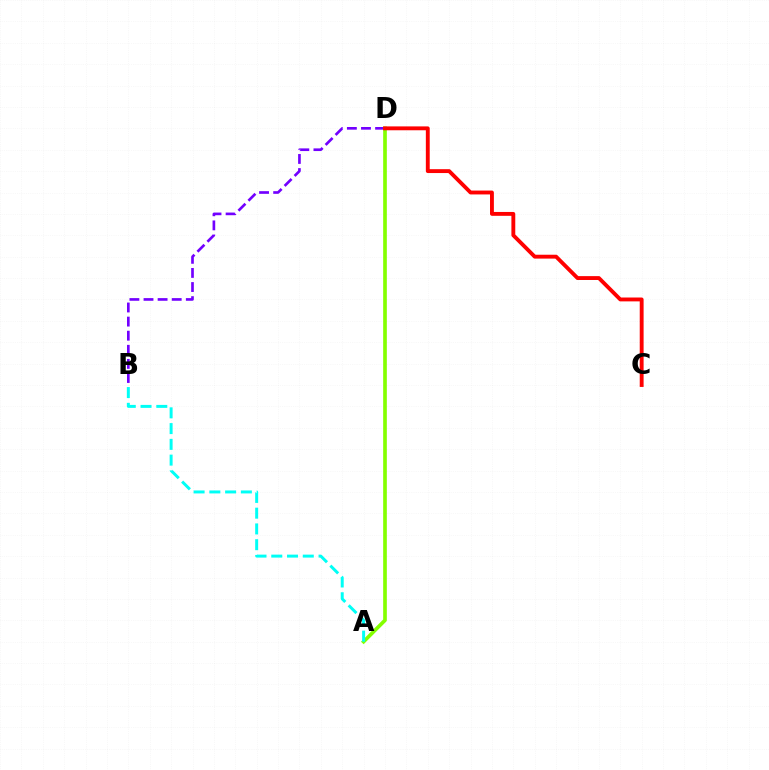{('B', 'D'): [{'color': '#7200ff', 'line_style': 'dashed', 'thickness': 1.92}], ('A', 'D'): [{'color': '#84ff00', 'line_style': 'solid', 'thickness': 2.64}], ('C', 'D'): [{'color': '#ff0000', 'line_style': 'solid', 'thickness': 2.79}], ('A', 'B'): [{'color': '#00fff6', 'line_style': 'dashed', 'thickness': 2.14}]}